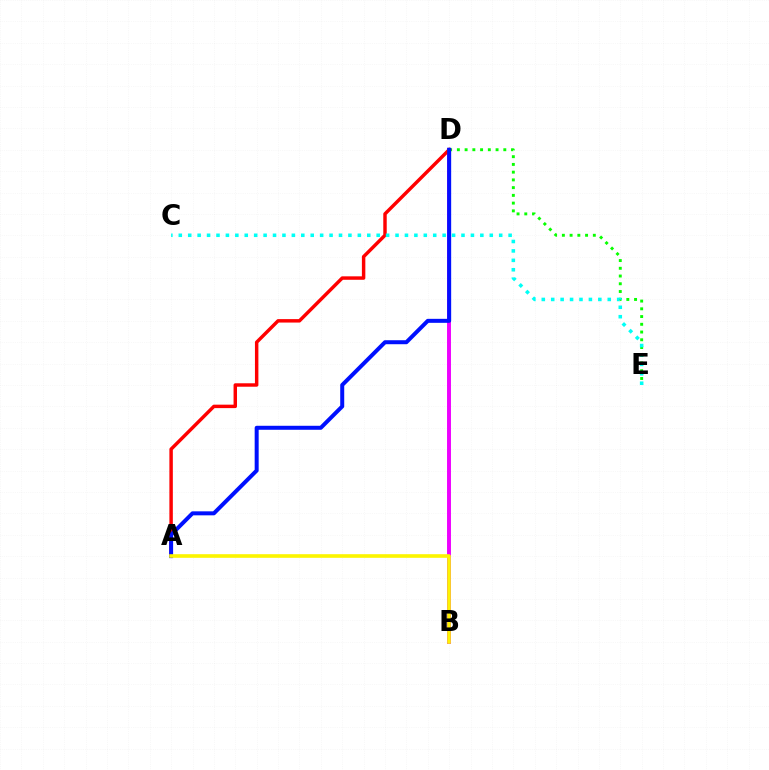{('D', 'E'): [{'color': '#08ff00', 'line_style': 'dotted', 'thickness': 2.1}], ('B', 'D'): [{'color': '#ee00ff', 'line_style': 'solid', 'thickness': 2.83}], ('A', 'D'): [{'color': '#ff0000', 'line_style': 'solid', 'thickness': 2.48}, {'color': '#0010ff', 'line_style': 'solid', 'thickness': 2.88}], ('C', 'E'): [{'color': '#00fff6', 'line_style': 'dotted', 'thickness': 2.56}], ('A', 'B'): [{'color': '#fcf500', 'line_style': 'solid', 'thickness': 2.6}]}